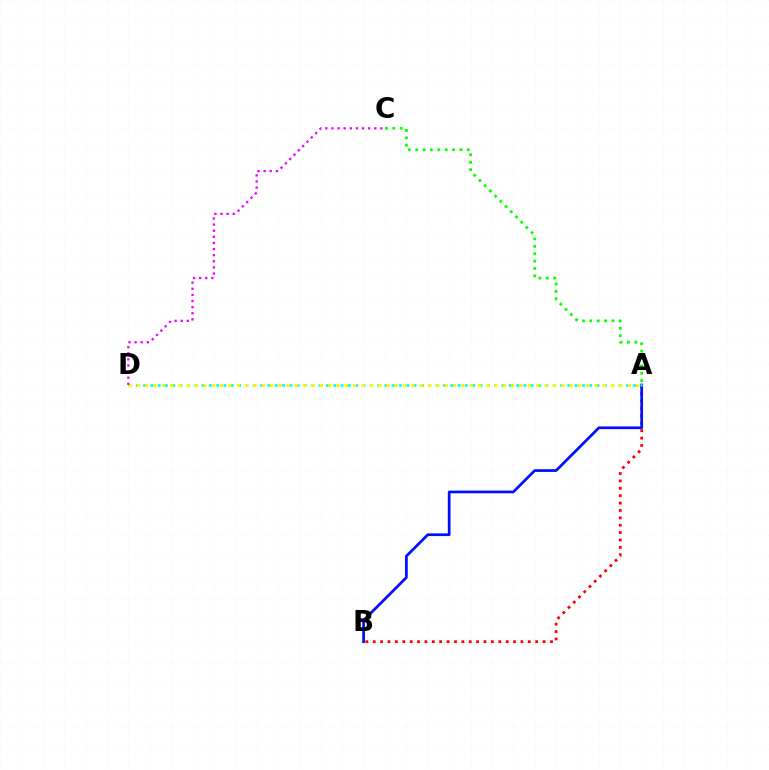{('A', 'B'): [{'color': '#ff0000', 'line_style': 'dotted', 'thickness': 2.01}, {'color': '#0010ff', 'line_style': 'solid', 'thickness': 1.97}], ('A', 'D'): [{'color': '#00fff6', 'line_style': 'dotted', 'thickness': 1.99}, {'color': '#fcf500', 'line_style': 'dotted', 'thickness': 2.26}], ('C', 'D'): [{'color': '#ee00ff', 'line_style': 'dotted', 'thickness': 1.66}], ('A', 'C'): [{'color': '#08ff00', 'line_style': 'dotted', 'thickness': 2.0}]}